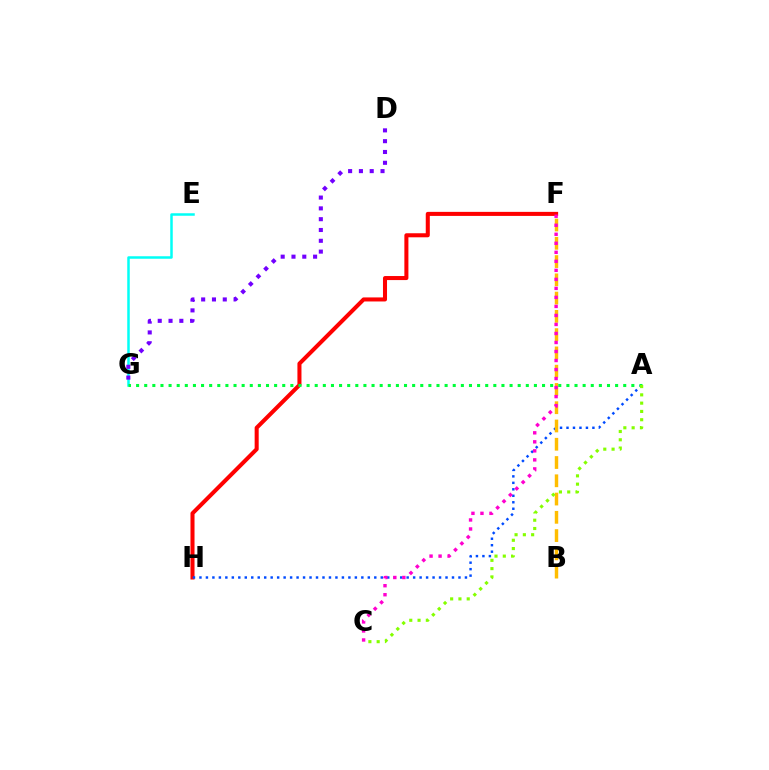{('F', 'H'): [{'color': '#ff0000', 'line_style': 'solid', 'thickness': 2.91}], ('A', 'H'): [{'color': '#004bff', 'line_style': 'dotted', 'thickness': 1.76}], ('E', 'G'): [{'color': '#00fff6', 'line_style': 'solid', 'thickness': 1.8}], ('B', 'F'): [{'color': '#ffbd00', 'line_style': 'dashed', 'thickness': 2.48}], ('C', 'F'): [{'color': '#ff00cf', 'line_style': 'dotted', 'thickness': 2.45}], ('A', 'G'): [{'color': '#00ff39', 'line_style': 'dotted', 'thickness': 2.21}], ('A', 'C'): [{'color': '#84ff00', 'line_style': 'dotted', 'thickness': 2.25}], ('D', 'G'): [{'color': '#7200ff', 'line_style': 'dotted', 'thickness': 2.94}]}